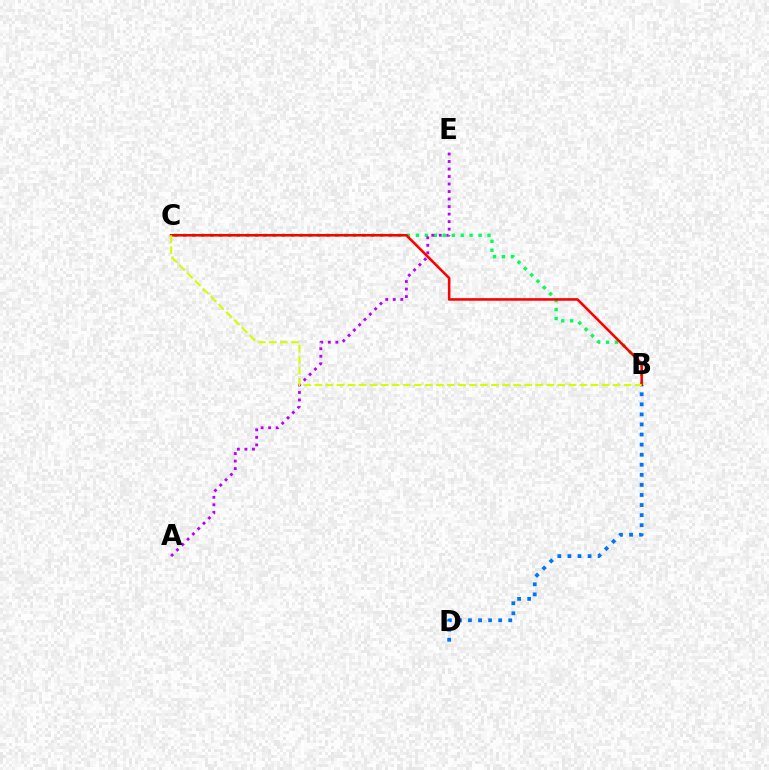{('B', 'D'): [{'color': '#0074ff', 'line_style': 'dotted', 'thickness': 2.74}], ('B', 'C'): [{'color': '#00ff5c', 'line_style': 'dotted', 'thickness': 2.43}, {'color': '#ff0000', 'line_style': 'solid', 'thickness': 1.85}, {'color': '#d1ff00', 'line_style': 'dashed', 'thickness': 1.5}], ('A', 'E'): [{'color': '#b900ff', 'line_style': 'dotted', 'thickness': 2.04}]}